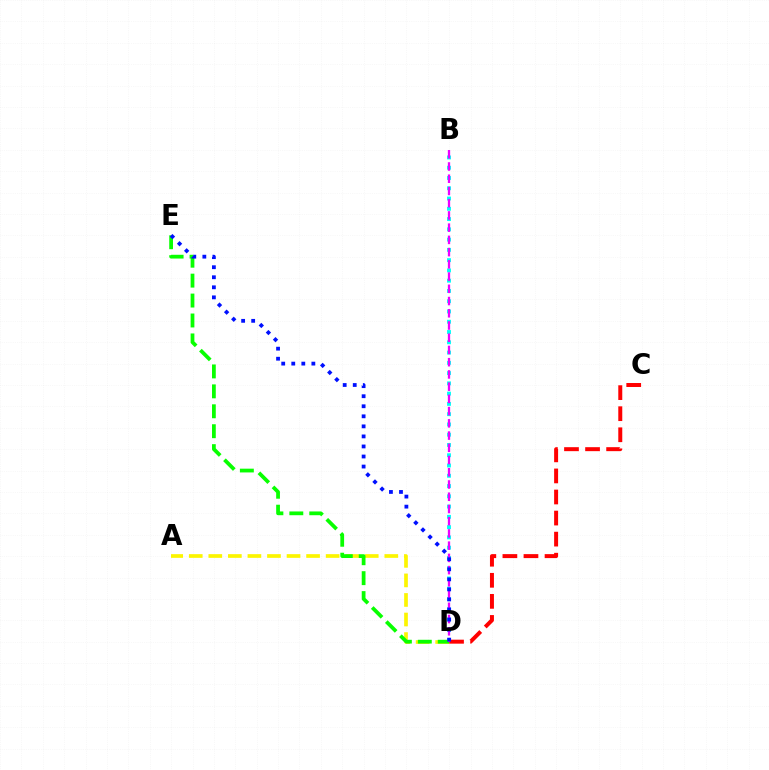{('B', 'D'): [{'color': '#00fff6', 'line_style': 'dotted', 'thickness': 2.79}, {'color': '#ee00ff', 'line_style': 'dashed', 'thickness': 1.66}], ('A', 'D'): [{'color': '#fcf500', 'line_style': 'dashed', 'thickness': 2.66}], ('D', 'E'): [{'color': '#08ff00', 'line_style': 'dashed', 'thickness': 2.71}, {'color': '#0010ff', 'line_style': 'dotted', 'thickness': 2.73}], ('C', 'D'): [{'color': '#ff0000', 'line_style': 'dashed', 'thickness': 2.86}]}